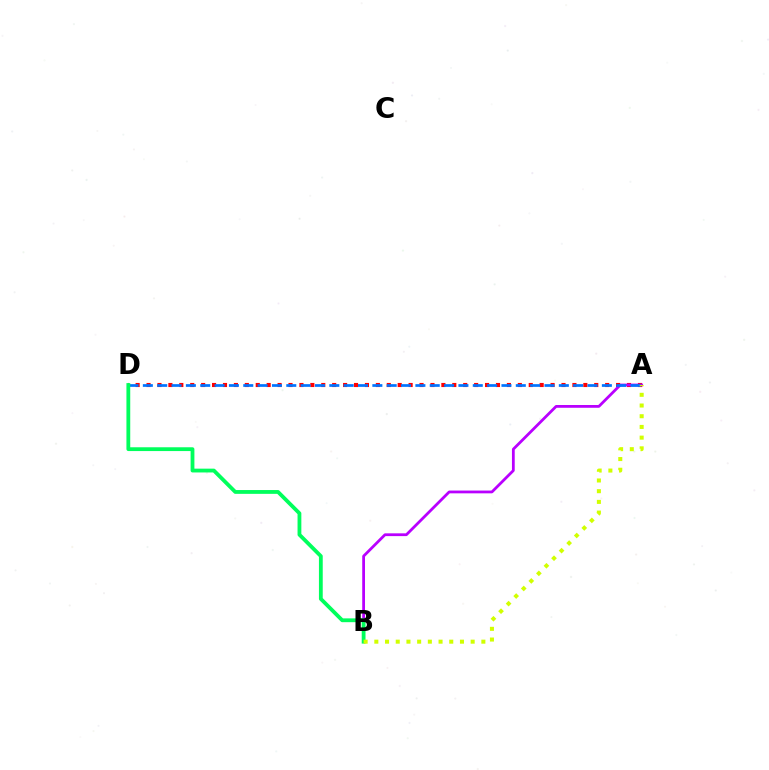{('A', 'D'): [{'color': '#ff0000', 'line_style': 'dotted', 'thickness': 2.97}, {'color': '#0074ff', 'line_style': 'dashed', 'thickness': 1.95}], ('A', 'B'): [{'color': '#b900ff', 'line_style': 'solid', 'thickness': 2.0}, {'color': '#d1ff00', 'line_style': 'dotted', 'thickness': 2.91}], ('B', 'D'): [{'color': '#00ff5c', 'line_style': 'solid', 'thickness': 2.74}]}